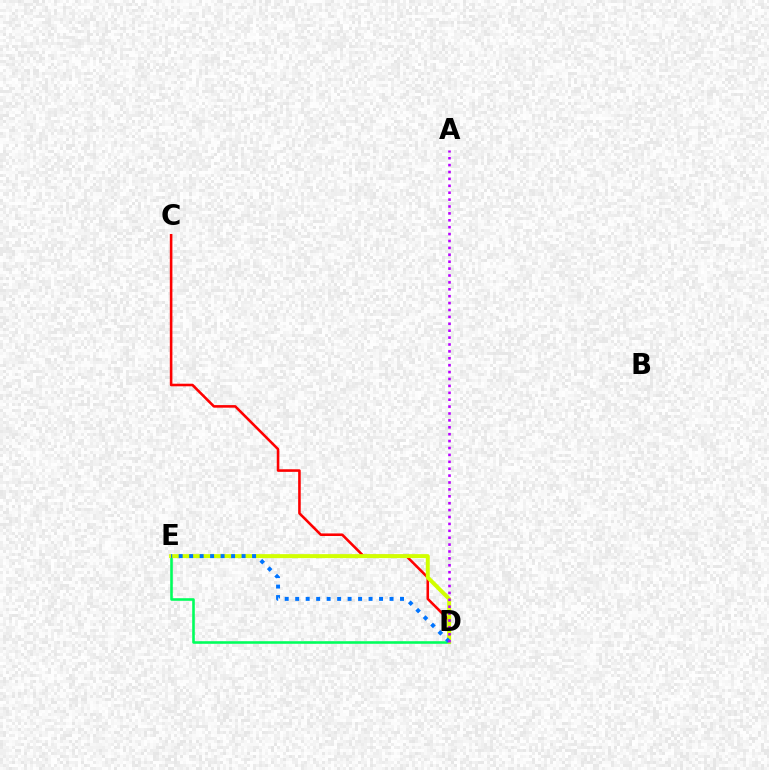{('C', 'D'): [{'color': '#ff0000', 'line_style': 'solid', 'thickness': 1.86}], ('D', 'E'): [{'color': '#00ff5c', 'line_style': 'solid', 'thickness': 1.86}, {'color': '#d1ff00', 'line_style': 'solid', 'thickness': 2.85}, {'color': '#0074ff', 'line_style': 'dotted', 'thickness': 2.85}], ('A', 'D'): [{'color': '#b900ff', 'line_style': 'dotted', 'thickness': 1.87}]}